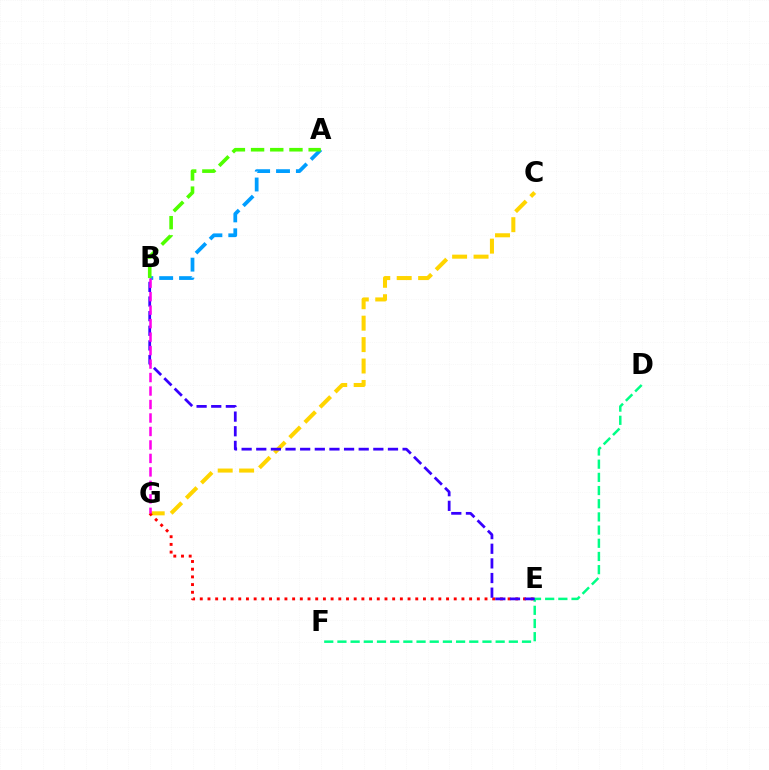{('C', 'G'): [{'color': '#ffd500', 'line_style': 'dashed', 'thickness': 2.91}], ('E', 'G'): [{'color': '#ff0000', 'line_style': 'dotted', 'thickness': 2.09}], ('D', 'F'): [{'color': '#00ff86', 'line_style': 'dashed', 'thickness': 1.79}], ('B', 'E'): [{'color': '#3700ff', 'line_style': 'dashed', 'thickness': 1.99}], ('A', 'B'): [{'color': '#009eff', 'line_style': 'dashed', 'thickness': 2.7}, {'color': '#4fff00', 'line_style': 'dashed', 'thickness': 2.61}], ('B', 'G'): [{'color': '#ff00ed', 'line_style': 'dashed', 'thickness': 1.83}]}